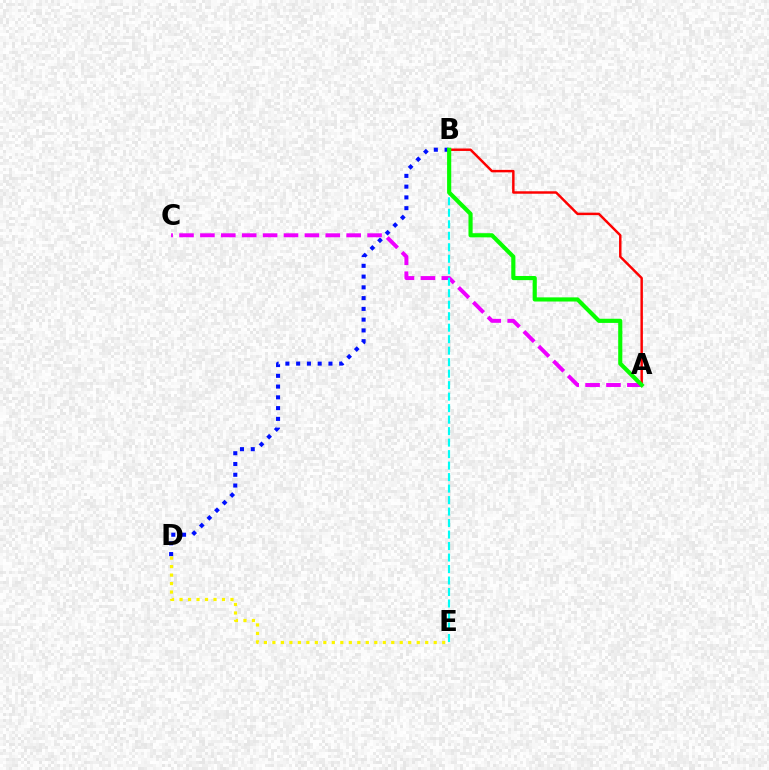{('B', 'D'): [{'color': '#0010ff', 'line_style': 'dotted', 'thickness': 2.93}], ('A', 'C'): [{'color': '#ee00ff', 'line_style': 'dashed', 'thickness': 2.84}], ('B', 'E'): [{'color': '#00fff6', 'line_style': 'dashed', 'thickness': 1.56}], ('D', 'E'): [{'color': '#fcf500', 'line_style': 'dotted', 'thickness': 2.31}], ('A', 'B'): [{'color': '#ff0000', 'line_style': 'solid', 'thickness': 1.77}, {'color': '#08ff00', 'line_style': 'solid', 'thickness': 2.99}]}